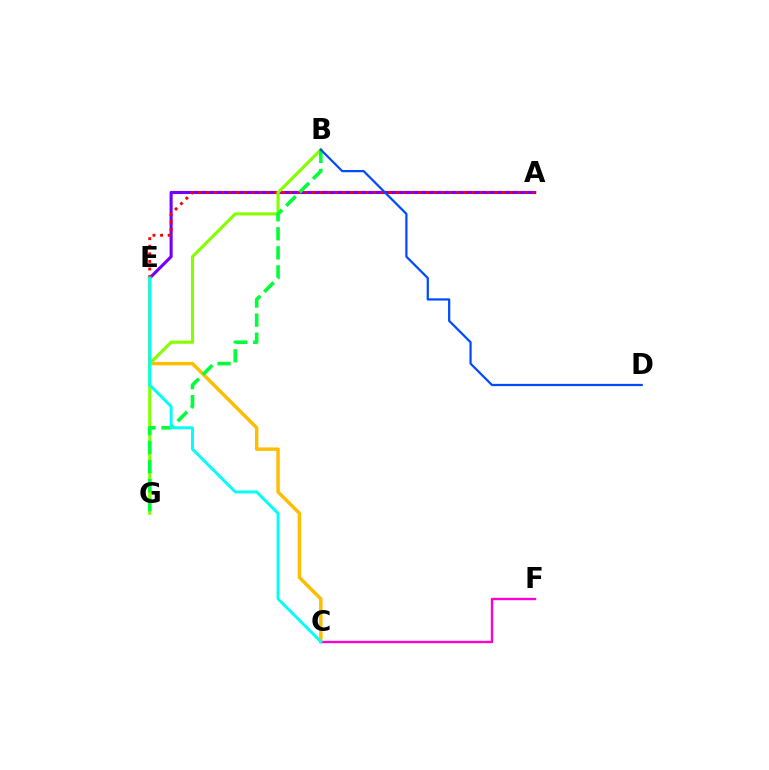{('A', 'E'): [{'color': '#7200ff', 'line_style': 'solid', 'thickness': 2.23}, {'color': '#ff0000', 'line_style': 'dotted', 'thickness': 2.06}], ('C', 'E'): [{'color': '#ffbd00', 'line_style': 'solid', 'thickness': 2.49}, {'color': '#00fff6', 'line_style': 'solid', 'thickness': 2.12}], ('C', 'F'): [{'color': '#ff00cf', 'line_style': 'solid', 'thickness': 1.71}], ('B', 'G'): [{'color': '#84ff00', 'line_style': 'solid', 'thickness': 2.24}, {'color': '#00ff39', 'line_style': 'dashed', 'thickness': 2.59}], ('B', 'D'): [{'color': '#004bff', 'line_style': 'solid', 'thickness': 1.61}]}